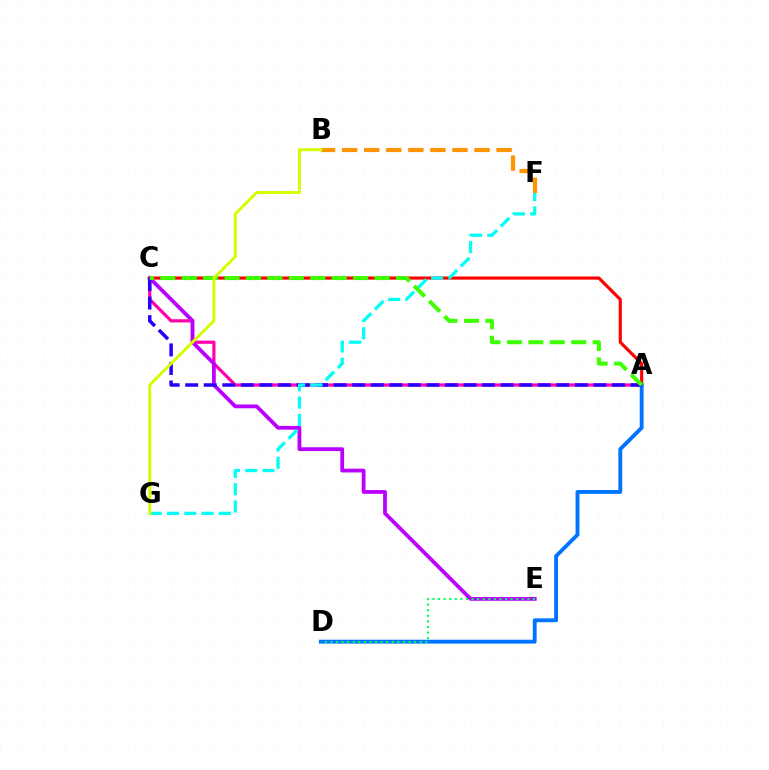{('A', 'C'): [{'color': '#ff00ac', 'line_style': 'solid', 'thickness': 2.31}, {'color': '#ff0000', 'line_style': 'solid', 'thickness': 2.25}, {'color': '#2500ff', 'line_style': 'dashed', 'thickness': 2.52}, {'color': '#3dff00', 'line_style': 'dashed', 'thickness': 2.91}], ('C', 'E'): [{'color': '#b900ff', 'line_style': 'solid', 'thickness': 2.73}], ('A', 'D'): [{'color': '#0074ff', 'line_style': 'solid', 'thickness': 2.79}], ('F', 'G'): [{'color': '#00fff6', 'line_style': 'dashed', 'thickness': 2.35}], ('B', 'F'): [{'color': '#ff9400', 'line_style': 'dashed', 'thickness': 3.0}], ('D', 'E'): [{'color': '#00ff5c', 'line_style': 'dotted', 'thickness': 1.52}], ('B', 'G'): [{'color': '#d1ff00', 'line_style': 'solid', 'thickness': 2.1}]}